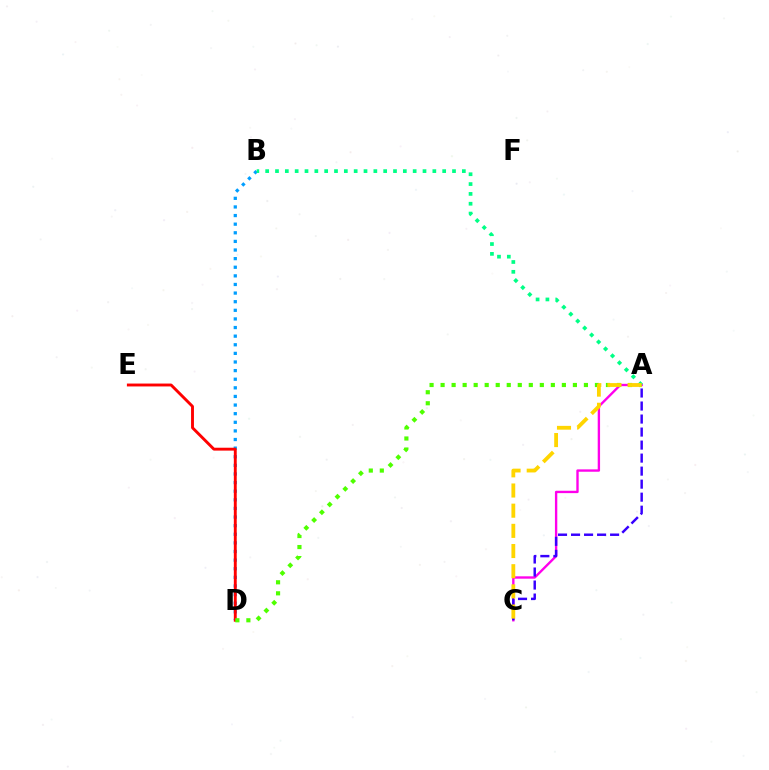{('B', 'D'): [{'color': '#009eff', 'line_style': 'dotted', 'thickness': 2.34}], ('A', 'C'): [{'color': '#ff00ed', 'line_style': 'solid', 'thickness': 1.7}, {'color': '#3700ff', 'line_style': 'dashed', 'thickness': 1.77}, {'color': '#ffd500', 'line_style': 'dashed', 'thickness': 2.74}], ('D', 'E'): [{'color': '#ff0000', 'line_style': 'solid', 'thickness': 2.08}], ('A', 'D'): [{'color': '#4fff00', 'line_style': 'dotted', 'thickness': 3.0}], ('A', 'B'): [{'color': '#00ff86', 'line_style': 'dotted', 'thickness': 2.67}]}